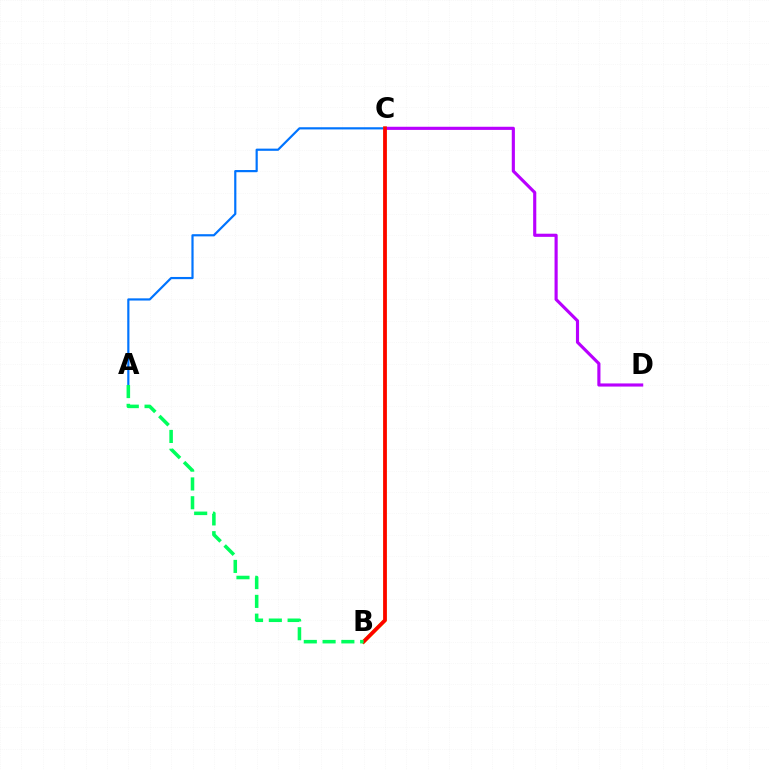{('A', 'C'): [{'color': '#0074ff', 'line_style': 'solid', 'thickness': 1.58}], ('B', 'C'): [{'color': '#d1ff00', 'line_style': 'solid', 'thickness': 2.75}, {'color': '#ff0000', 'line_style': 'solid', 'thickness': 2.65}], ('C', 'D'): [{'color': '#b900ff', 'line_style': 'solid', 'thickness': 2.26}], ('A', 'B'): [{'color': '#00ff5c', 'line_style': 'dashed', 'thickness': 2.55}]}